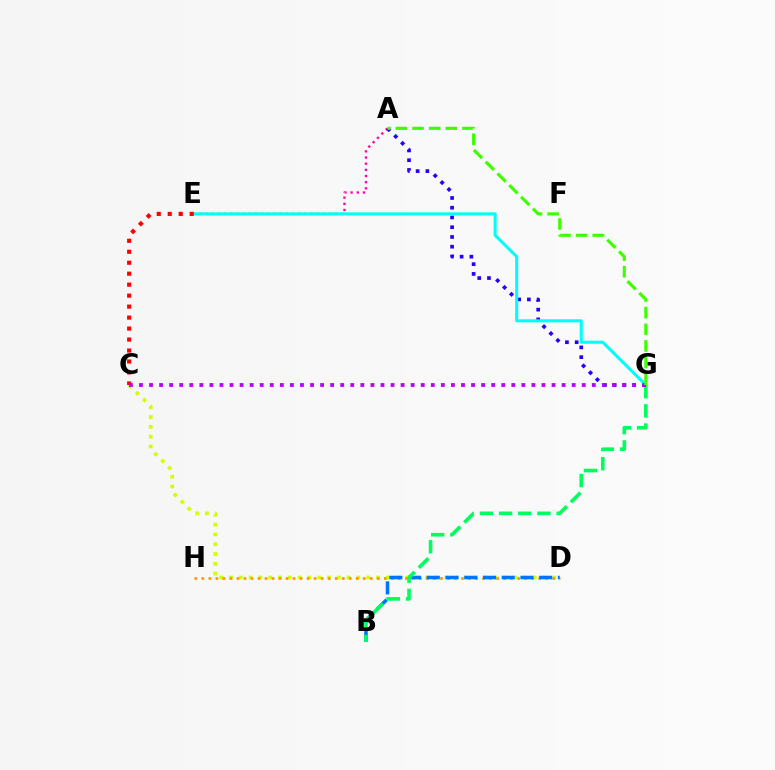{('A', 'E'): [{'color': '#ff00ac', 'line_style': 'dotted', 'thickness': 1.68}], ('C', 'D'): [{'color': '#d1ff00', 'line_style': 'dotted', 'thickness': 2.66}], ('A', 'G'): [{'color': '#2500ff', 'line_style': 'dotted', 'thickness': 2.65}, {'color': '#3dff00', 'line_style': 'dashed', 'thickness': 2.26}], ('D', 'H'): [{'color': '#ff9400', 'line_style': 'dotted', 'thickness': 1.91}], ('E', 'G'): [{'color': '#00fff6', 'line_style': 'solid', 'thickness': 2.2}], ('B', 'D'): [{'color': '#0074ff', 'line_style': 'dashed', 'thickness': 2.54}], ('B', 'G'): [{'color': '#00ff5c', 'line_style': 'dashed', 'thickness': 2.61}], ('C', 'E'): [{'color': '#ff0000', 'line_style': 'dotted', 'thickness': 2.98}], ('C', 'G'): [{'color': '#b900ff', 'line_style': 'dotted', 'thickness': 2.73}]}